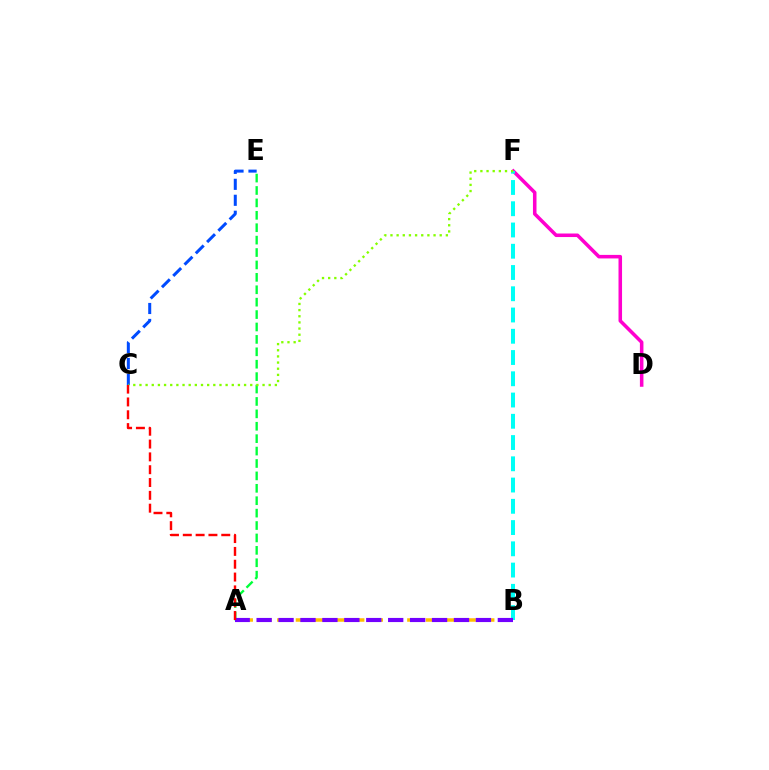{('A', 'E'): [{'color': '#00ff39', 'line_style': 'dashed', 'thickness': 1.69}], ('A', 'B'): [{'color': '#ffbd00', 'line_style': 'dashed', 'thickness': 2.52}, {'color': '#7200ff', 'line_style': 'dashed', 'thickness': 2.98}], ('D', 'F'): [{'color': '#ff00cf', 'line_style': 'solid', 'thickness': 2.55}], ('B', 'F'): [{'color': '#00fff6', 'line_style': 'dashed', 'thickness': 2.89}], ('C', 'E'): [{'color': '#004bff', 'line_style': 'dashed', 'thickness': 2.17}], ('C', 'F'): [{'color': '#84ff00', 'line_style': 'dotted', 'thickness': 1.67}], ('A', 'C'): [{'color': '#ff0000', 'line_style': 'dashed', 'thickness': 1.74}]}